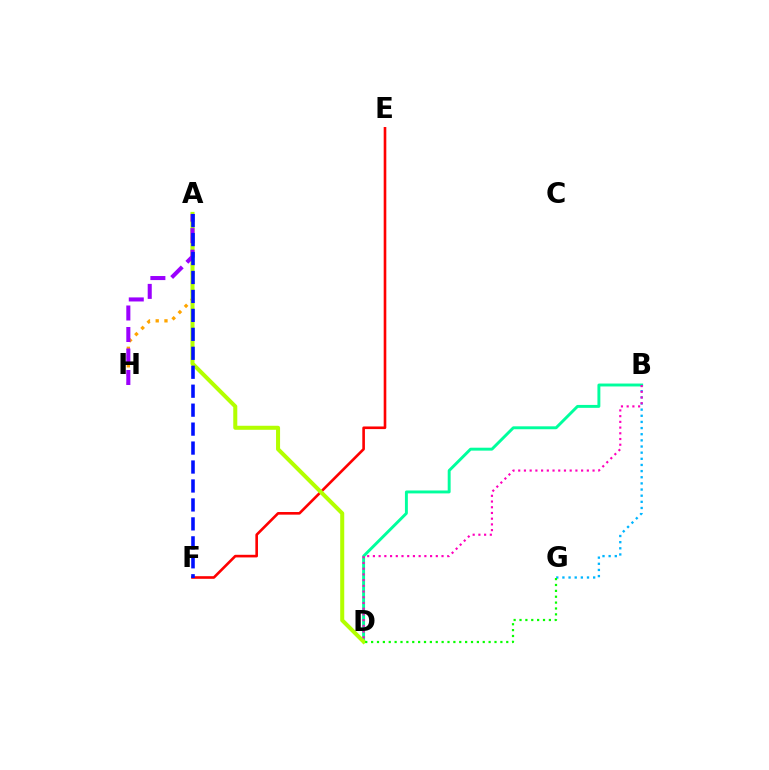{('E', 'F'): [{'color': '#ff0000', 'line_style': 'solid', 'thickness': 1.89}], ('B', 'D'): [{'color': '#00ff9d', 'line_style': 'solid', 'thickness': 2.1}, {'color': '#ff00bd', 'line_style': 'dotted', 'thickness': 1.55}], ('A', 'H'): [{'color': '#ffa500', 'line_style': 'dotted', 'thickness': 2.38}, {'color': '#9b00ff', 'line_style': 'dashed', 'thickness': 2.92}], ('B', 'G'): [{'color': '#00b5ff', 'line_style': 'dotted', 'thickness': 1.67}], ('A', 'D'): [{'color': '#b3ff00', 'line_style': 'solid', 'thickness': 2.9}], ('D', 'G'): [{'color': '#08ff00', 'line_style': 'dotted', 'thickness': 1.6}], ('A', 'F'): [{'color': '#0010ff', 'line_style': 'dashed', 'thickness': 2.57}]}